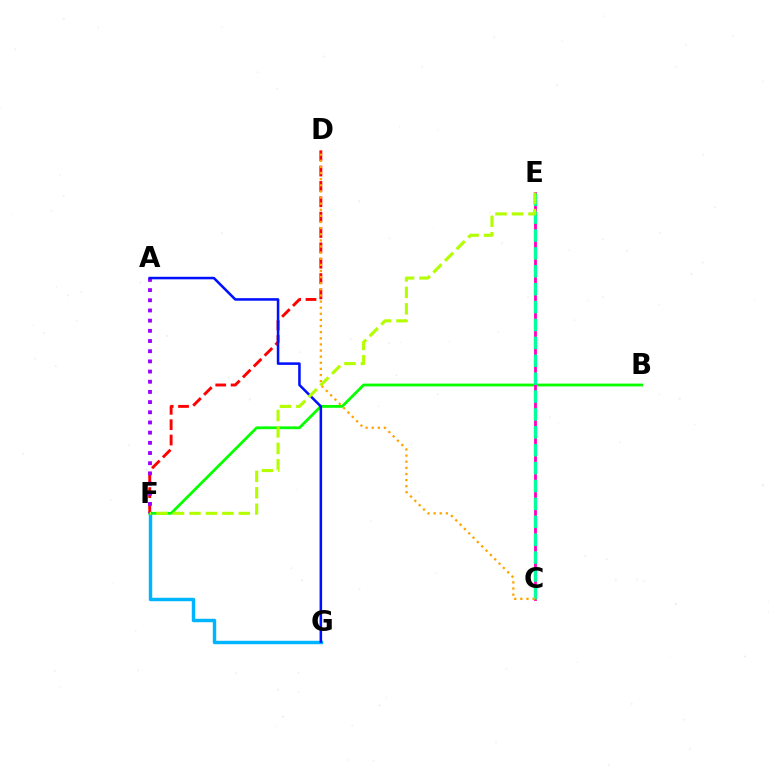{('B', 'F'): [{'color': '#08ff00', 'line_style': 'solid', 'thickness': 2.01}], ('F', 'G'): [{'color': '#00b5ff', 'line_style': 'solid', 'thickness': 2.49}], ('D', 'F'): [{'color': '#ff0000', 'line_style': 'dashed', 'thickness': 2.09}], ('A', 'F'): [{'color': '#9b00ff', 'line_style': 'dotted', 'thickness': 2.77}], ('C', 'E'): [{'color': '#ff00bd', 'line_style': 'solid', 'thickness': 2.03}, {'color': '#00ff9d', 'line_style': 'dashed', 'thickness': 2.43}], ('A', 'G'): [{'color': '#0010ff', 'line_style': 'solid', 'thickness': 1.83}], ('C', 'D'): [{'color': '#ffa500', 'line_style': 'dotted', 'thickness': 1.66}], ('E', 'F'): [{'color': '#b3ff00', 'line_style': 'dashed', 'thickness': 2.23}]}